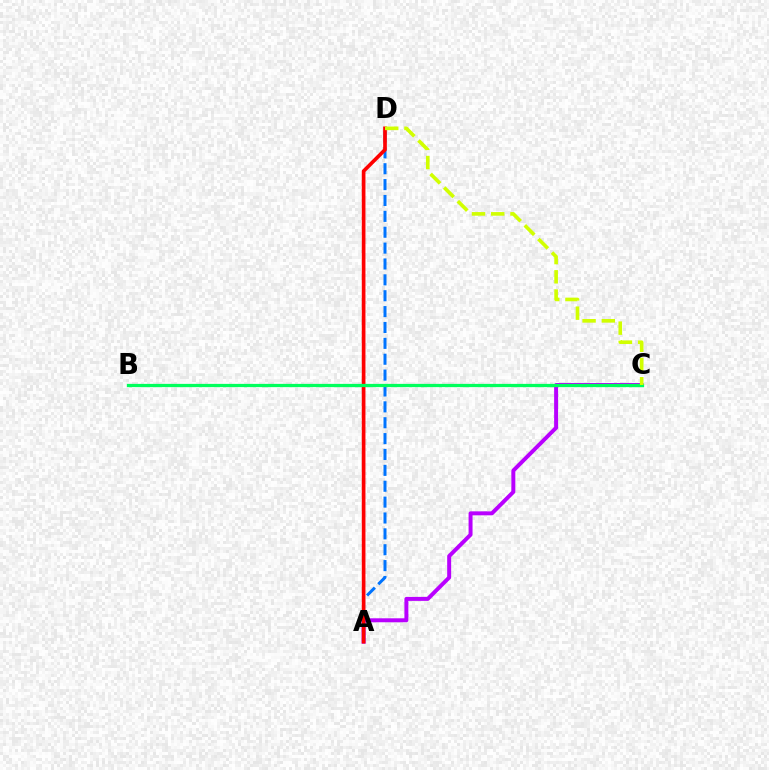{('A', 'C'): [{'color': '#b900ff', 'line_style': 'solid', 'thickness': 2.85}], ('A', 'D'): [{'color': '#0074ff', 'line_style': 'dashed', 'thickness': 2.16}, {'color': '#ff0000', 'line_style': 'solid', 'thickness': 2.64}], ('B', 'C'): [{'color': '#00ff5c', 'line_style': 'solid', 'thickness': 2.34}], ('C', 'D'): [{'color': '#d1ff00', 'line_style': 'dashed', 'thickness': 2.61}]}